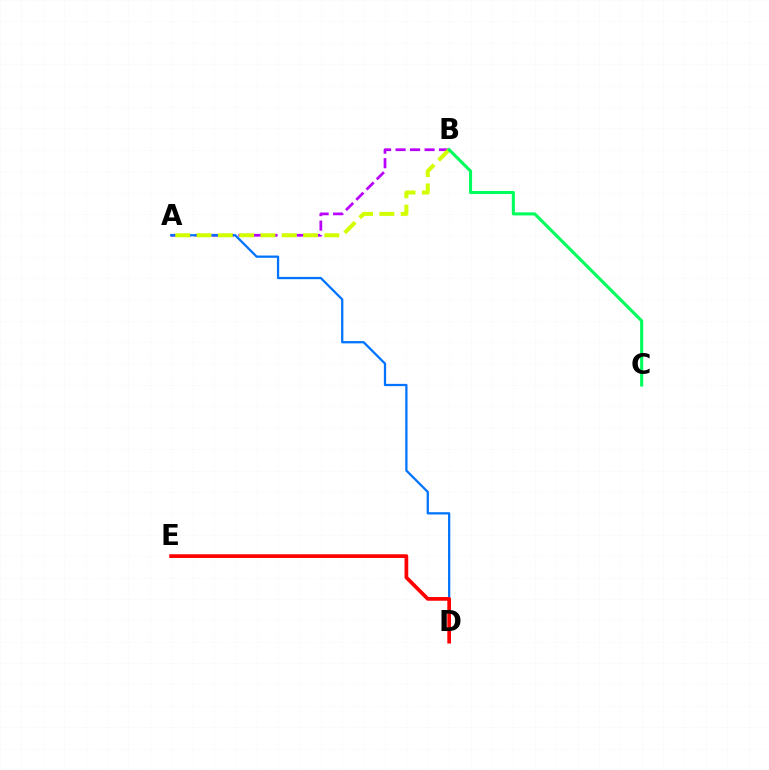{('A', 'B'): [{'color': '#b900ff', 'line_style': 'dashed', 'thickness': 1.97}, {'color': '#d1ff00', 'line_style': 'dashed', 'thickness': 2.89}], ('A', 'D'): [{'color': '#0074ff', 'line_style': 'solid', 'thickness': 1.64}], ('D', 'E'): [{'color': '#ff0000', 'line_style': 'solid', 'thickness': 2.67}], ('B', 'C'): [{'color': '#00ff5c', 'line_style': 'solid', 'thickness': 2.22}]}